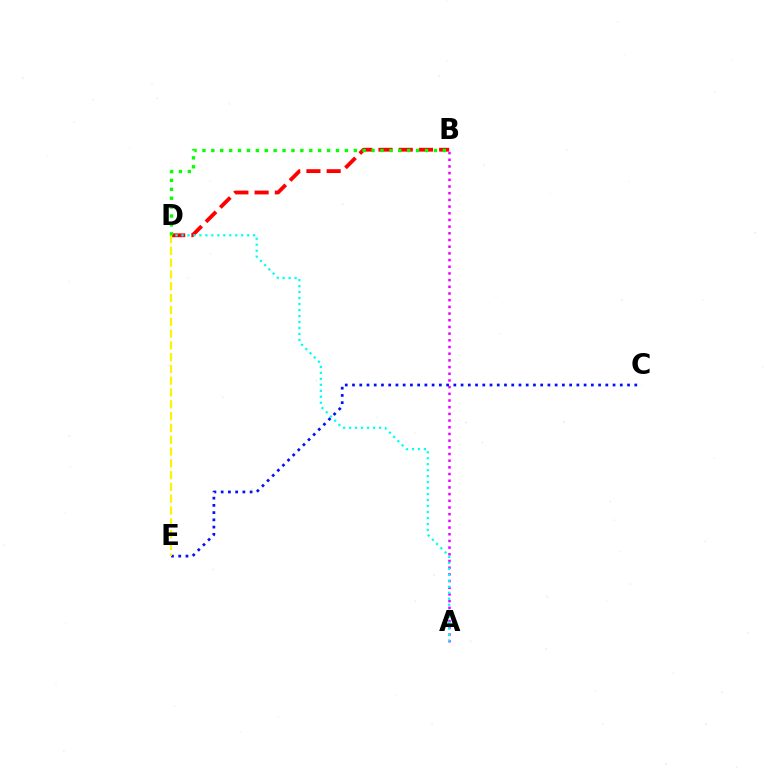{('B', 'D'): [{'color': '#ff0000', 'line_style': 'dashed', 'thickness': 2.75}, {'color': '#08ff00', 'line_style': 'dotted', 'thickness': 2.42}], ('A', 'B'): [{'color': '#ee00ff', 'line_style': 'dotted', 'thickness': 1.82}], ('A', 'D'): [{'color': '#00fff6', 'line_style': 'dotted', 'thickness': 1.62}], ('C', 'E'): [{'color': '#0010ff', 'line_style': 'dotted', 'thickness': 1.97}], ('D', 'E'): [{'color': '#fcf500', 'line_style': 'dashed', 'thickness': 1.6}]}